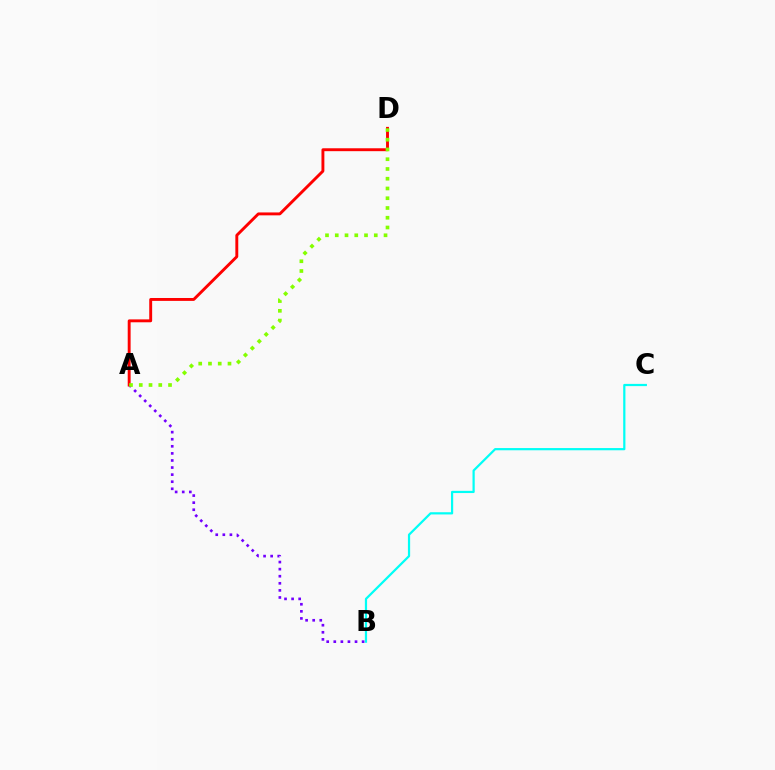{('A', 'B'): [{'color': '#7200ff', 'line_style': 'dotted', 'thickness': 1.92}], ('A', 'D'): [{'color': '#ff0000', 'line_style': 'solid', 'thickness': 2.09}, {'color': '#84ff00', 'line_style': 'dotted', 'thickness': 2.65}], ('B', 'C'): [{'color': '#00fff6', 'line_style': 'solid', 'thickness': 1.6}]}